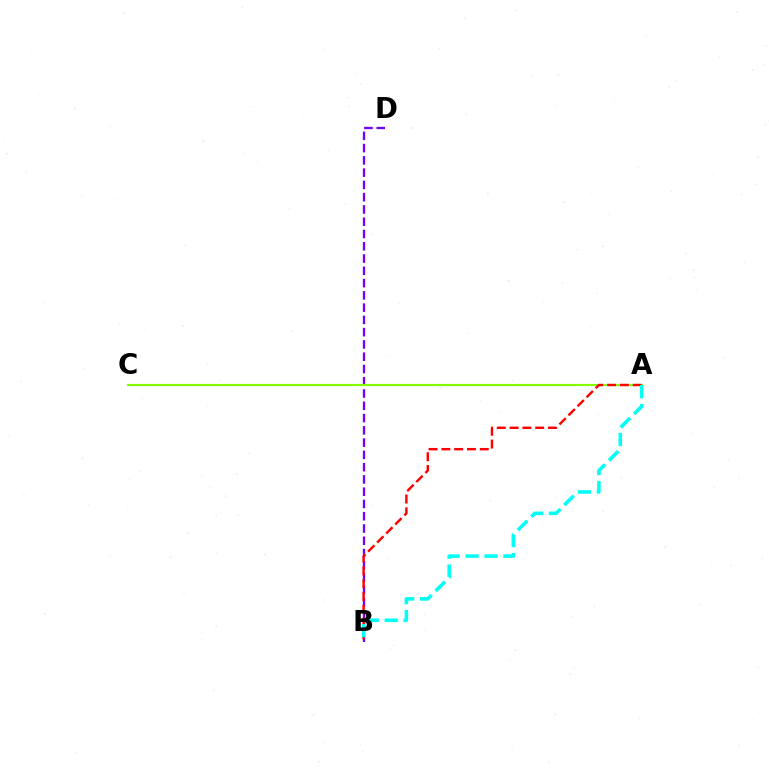{('B', 'D'): [{'color': '#7200ff', 'line_style': 'dashed', 'thickness': 1.67}], ('A', 'C'): [{'color': '#84ff00', 'line_style': 'solid', 'thickness': 1.54}], ('A', 'B'): [{'color': '#ff0000', 'line_style': 'dashed', 'thickness': 1.74}, {'color': '#00fff6', 'line_style': 'dashed', 'thickness': 2.57}]}